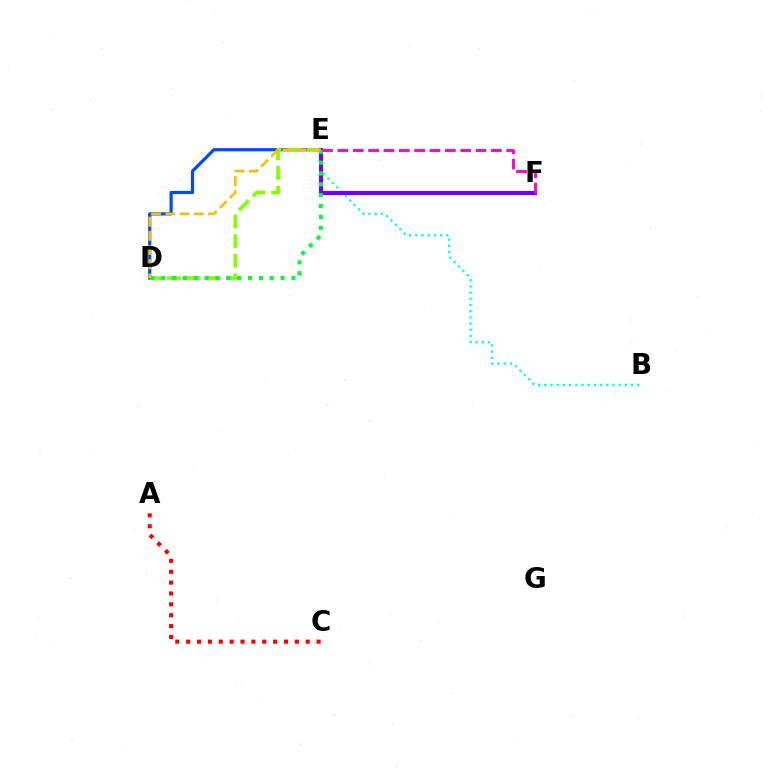{('D', 'E'): [{'color': '#004bff', 'line_style': 'solid', 'thickness': 2.3}, {'color': '#84ff00', 'line_style': 'dashed', 'thickness': 2.67}, {'color': '#00ff39', 'line_style': 'dotted', 'thickness': 2.95}, {'color': '#ffbd00', 'line_style': 'dashed', 'thickness': 1.93}], ('B', 'E'): [{'color': '#00fff6', 'line_style': 'dotted', 'thickness': 1.68}], ('E', 'F'): [{'color': '#7200ff', 'line_style': 'solid', 'thickness': 2.97}, {'color': '#ff00cf', 'line_style': 'dashed', 'thickness': 2.09}], ('A', 'C'): [{'color': '#ff0000', 'line_style': 'dotted', 'thickness': 2.95}]}